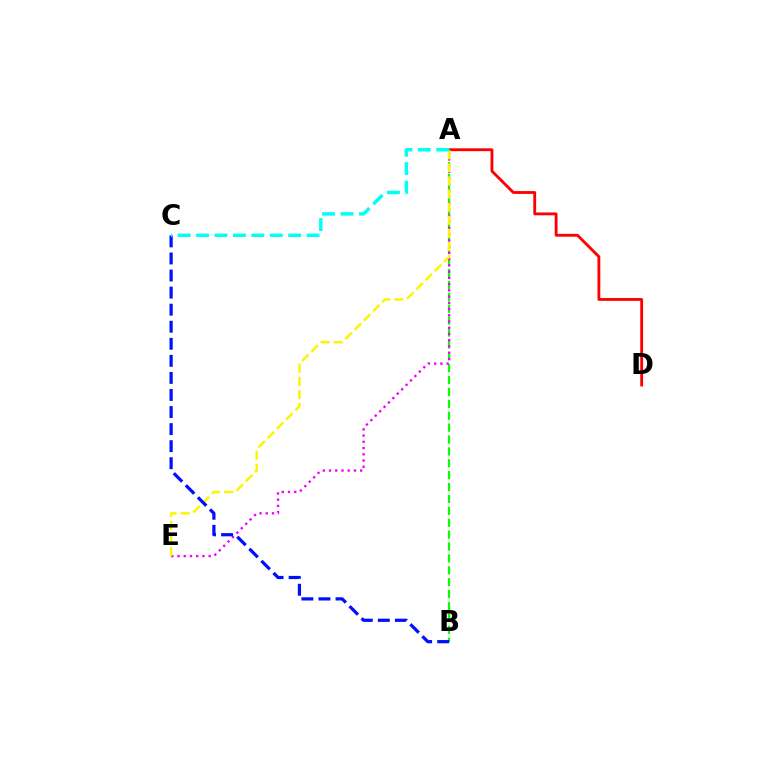{('A', 'D'): [{'color': '#ff0000', 'line_style': 'solid', 'thickness': 2.04}], ('A', 'B'): [{'color': '#08ff00', 'line_style': 'dashed', 'thickness': 1.62}], ('A', 'E'): [{'color': '#ee00ff', 'line_style': 'dotted', 'thickness': 1.69}, {'color': '#fcf500', 'line_style': 'dashed', 'thickness': 1.78}], ('B', 'C'): [{'color': '#0010ff', 'line_style': 'dashed', 'thickness': 2.32}], ('A', 'C'): [{'color': '#00fff6', 'line_style': 'dashed', 'thickness': 2.5}]}